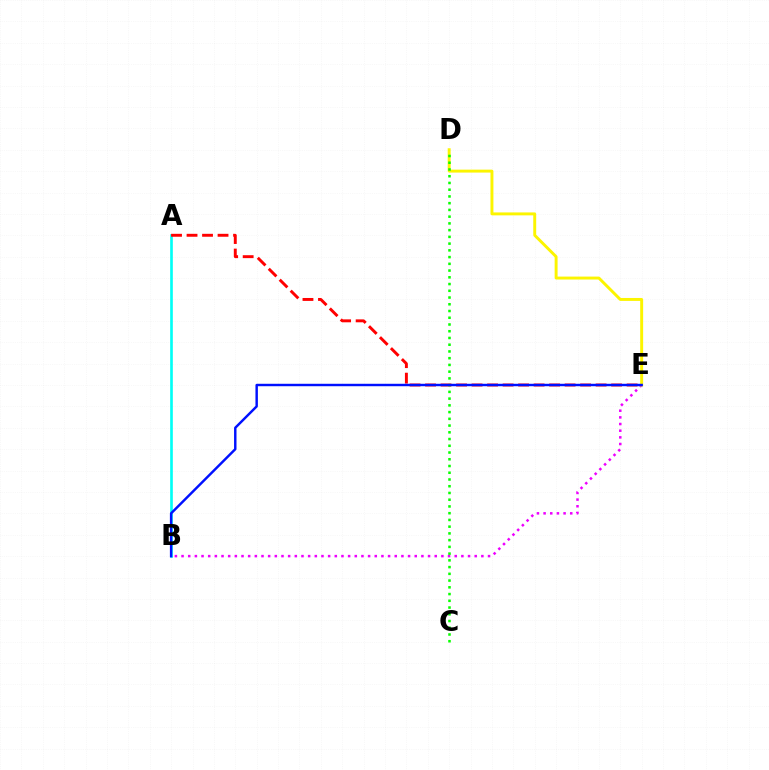{('B', 'E'): [{'color': '#ee00ff', 'line_style': 'dotted', 'thickness': 1.81}, {'color': '#0010ff', 'line_style': 'solid', 'thickness': 1.76}], ('A', 'B'): [{'color': '#00fff6', 'line_style': 'solid', 'thickness': 1.91}], ('D', 'E'): [{'color': '#fcf500', 'line_style': 'solid', 'thickness': 2.11}], ('A', 'E'): [{'color': '#ff0000', 'line_style': 'dashed', 'thickness': 2.11}], ('C', 'D'): [{'color': '#08ff00', 'line_style': 'dotted', 'thickness': 1.83}]}